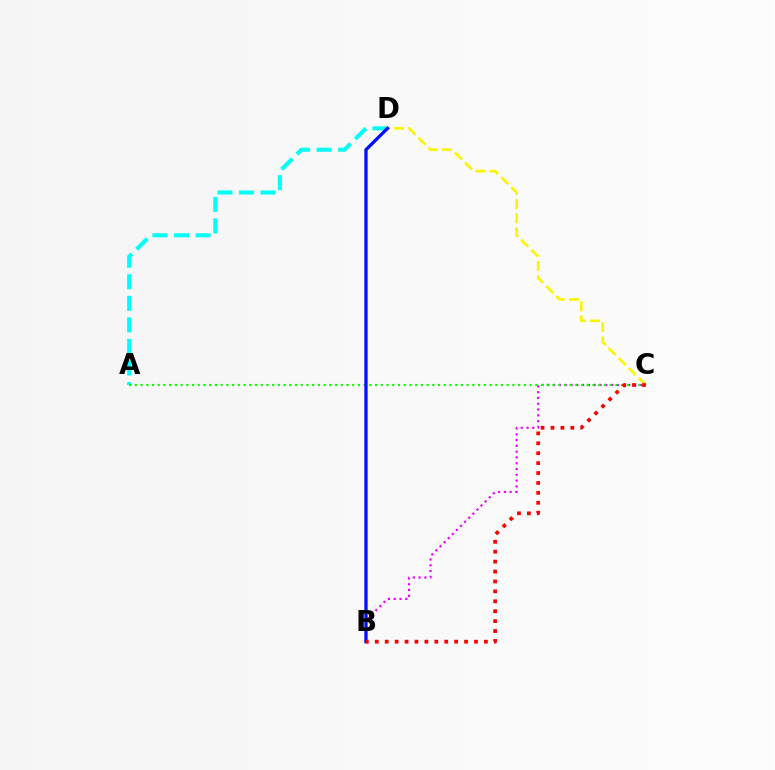{('C', 'D'): [{'color': '#fcf500', 'line_style': 'dashed', 'thickness': 1.92}], ('A', 'D'): [{'color': '#00fff6', 'line_style': 'dashed', 'thickness': 2.93}], ('B', 'C'): [{'color': '#ee00ff', 'line_style': 'dotted', 'thickness': 1.57}, {'color': '#ff0000', 'line_style': 'dotted', 'thickness': 2.7}], ('A', 'C'): [{'color': '#08ff00', 'line_style': 'dotted', 'thickness': 1.55}], ('B', 'D'): [{'color': '#0010ff', 'line_style': 'solid', 'thickness': 2.36}]}